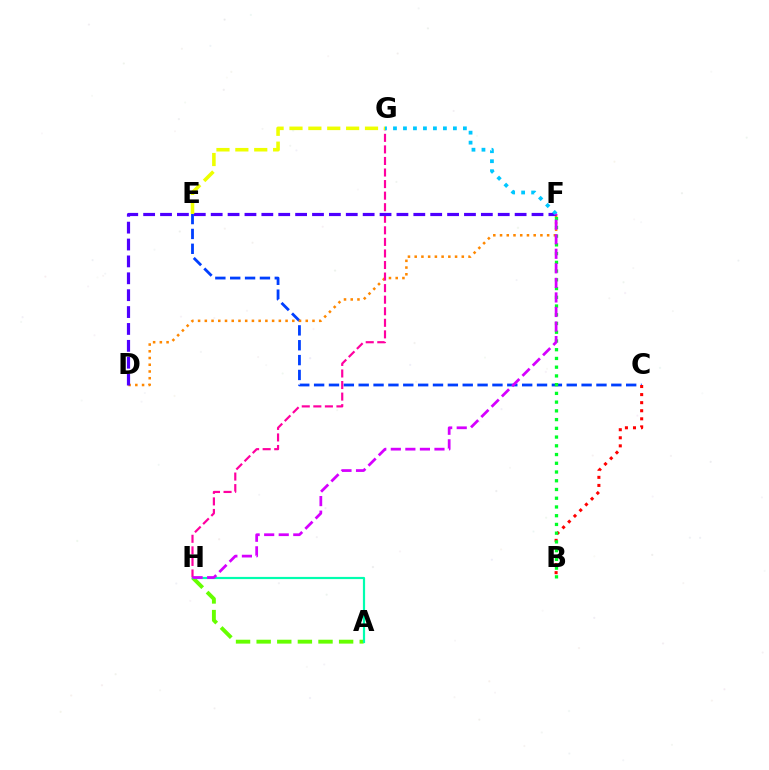{('A', 'H'): [{'color': '#66ff00', 'line_style': 'dashed', 'thickness': 2.8}, {'color': '#00ffaf', 'line_style': 'solid', 'thickness': 1.58}], ('C', 'E'): [{'color': '#003fff', 'line_style': 'dashed', 'thickness': 2.02}], ('D', 'F'): [{'color': '#ff8800', 'line_style': 'dotted', 'thickness': 1.83}, {'color': '#4f00ff', 'line_style': 'dashed', 'thickness': 2.29}], ('G', 'H'): [{'color': '#ff00a0', 'line_style': 'dashed', 'thickness': 1.57}], ('B', 'C'): [{'color': '#ff0000', 'line_style': 'dotted', 'thickness': 2.19}], ('B', 'F'): [{'color': '#00ff27', 'line_style': 'dotted', 'thickness': 2.37}], ('F', 'G'): [{'color': '#00c7ff', 'line_style': 'dotted', 'thickness': 2.71}], ('F', 'H'): [{'color': '#d600ff', 'line_style': 'dashed', 'thickness': 1.98}], ('E', 'G'): [{'color': '#eeff00', 'line_style': 'dashed', 'thickness': 2.56}]}